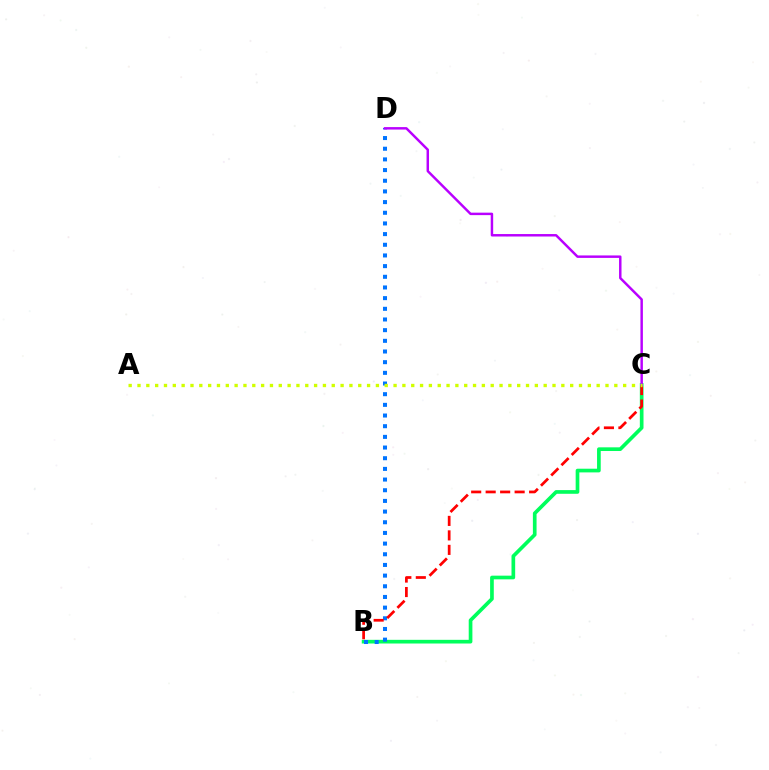{('B', 'C'): [{'color': '#00ff5c', 'line_style': 'solid', 'thickness': 2.65}, {'color': '#ff0000', 'line_style': 'dashed', 'thickness': 1.97}], ('B', 'D'): [{'color': '#0074ff', 'line_style': 'dotted', 'thickness': 2.9}], ('C', 'D'): [{'color': '#b900ff', 'line_style': 'solid', 'thickness': 1.77}], ('A', 'C'): [{'color': '#d1ff00', 'line_style': 'dotted', 'thickness': 2.4}]}